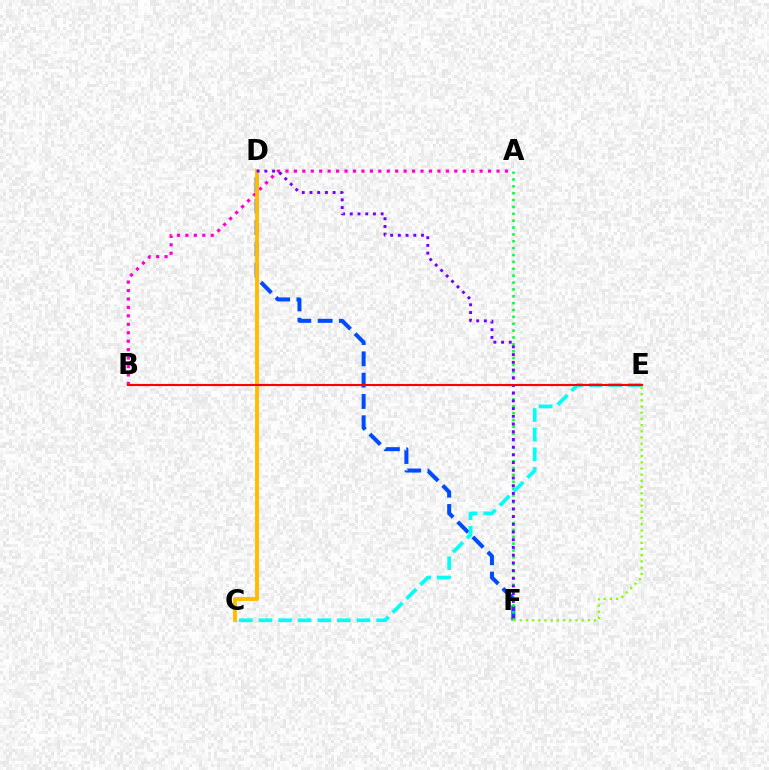{('D', 'F'): [{'color': '#004bff', 'line_style': 'dashed', 'thickness': 2.9}, {'color': '#7200ff', 'line_style': 'dotted', 'thickness': 2.1}], ('A', 'F'): [{'color': '#00ff39', 'line_style': 'dotted', 'thickness': 1.87}], ('A', 'B'): [{'color': '#ff00cf', 'line_style': 'dotted', 'thickness': 2.29}], ('C', 'D'): [{'color': '#ffbd00', 'line_style': 'solid', 'thickness': 2.79}], ('C', 'E'): [{'color': '#00fff6', 'line_style': 'dashed', 'thickness': 2.66}], ('B', 'E'): [{'color': '#ff0000', 'line_style': 'solid', 'thickness': 1.53}], ('E', 'F'): [{'color': '#84ff00', 'line_style': 'dotted', 'thickness': 1.68}]}